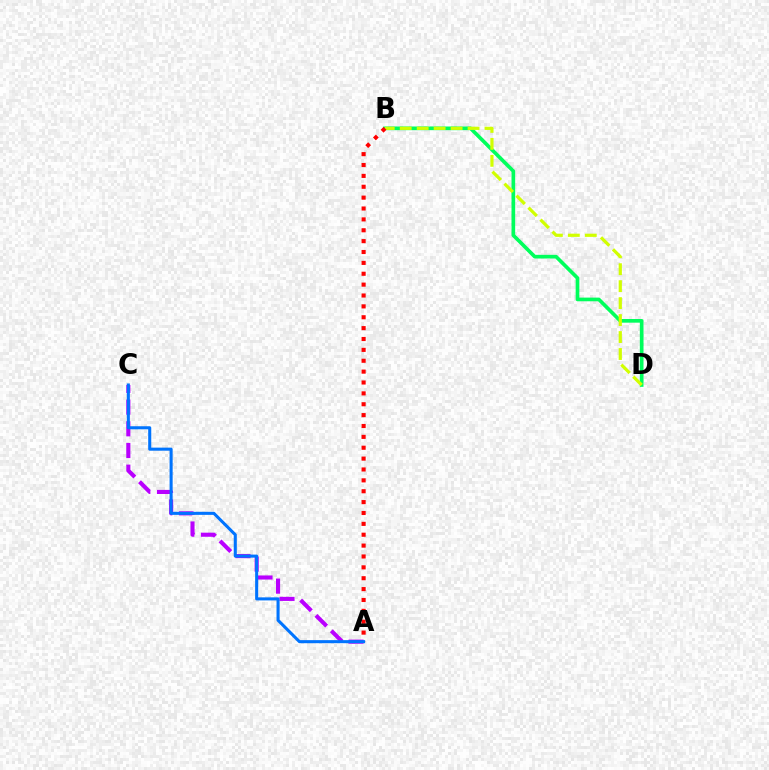{('B', 'D'): [{'color': '#00ff5c', 'line_style': 'solid', 'thickness': 2.64}, {'color': '#d1ff00', 'line_style': 'dashed', 'thickness': 2.3}], ('A', 'C'): [{'color': '#b900ff', 'line_style': 'dashed', 'thickness': 2.95}, {'color': '#0074ff', 'line_style': 'solid', 'thickness': 2.2}], ('A', 'B'): [{'color': '#ff0000', 'line_style': 'dotted', 'thickness': 2.95}]}